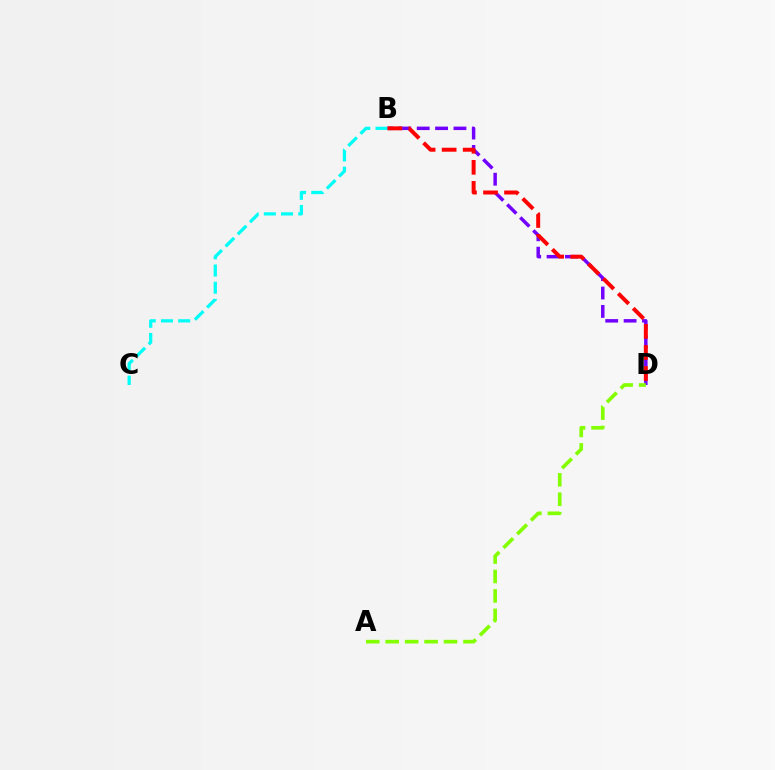{('B', 'D'): [{'color': '#7200ff', 'line_style': 'dashed', 'thickness': 2.5}, {'color': '#ff0000', 'line_style': 'dashed', 'thickness': 2.86}], ('B', 'C'): [{'color': '#00fff6', 'line_style': 'dashed', 'thickness': 2.34}], ('A', 'D'): [{'color': '#84ff00', 'line_style': 'dashed', 'thickness': 2.64}]}